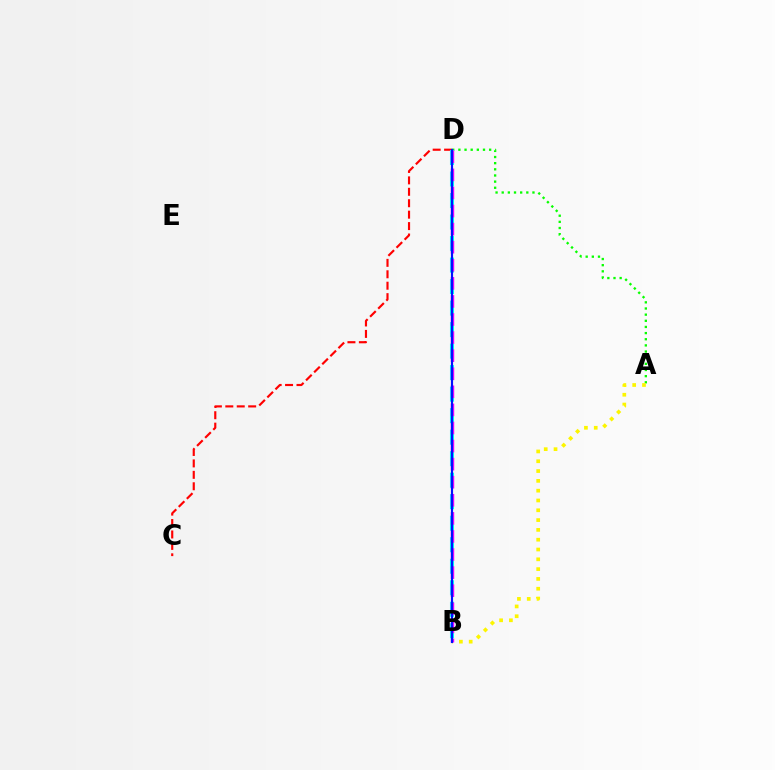{('C', 'D'): [{'color': '#ff0000', 'line_style': 'dashed', 'thickness': 1.55}], ('A', 'D'): [{'color': '#08ff00', 'line_style': 'dotted', 'thickness': 1.67}], ('A', 'B'): [{'color': '#fcf500', 'line_style': 'dotted', 'thickness': 2.66}], ('B', 'D'): [{'color': '#00fff6', 'line_style': 'dashed', 'thickness': 2.92}, {'color': '#ee00ff', 'line_style': 'dashed', 'thickness': 2.46}, {'color': '#0010ff', 'line_style': 'solid', 'thickness': 1.55}]}